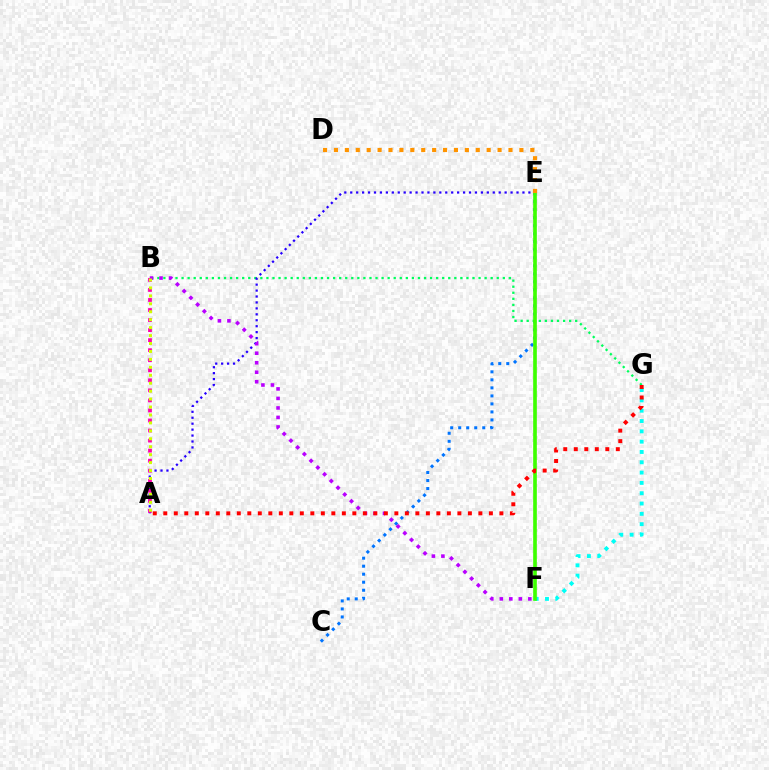{('C', 'E'): [{'color': '#0074ff', 'line_style': 'dotted', 'thickness': 2.18}], ('B', 'G'): [{'color': '#00ff5c', 'line_style': 'dotted', 'thickness': 1.65}], ('F', 'G'): [{'color': '#00fff6', 'line_style': 'dotted', 'thickness': 2.8}], ('A', 'E'): [{'color': '#2500ff', 'line_style': 'dotted', 'thickness': 1.61}], ('E', 'F'): [{'color': '#3dff00', 'line_style': 'solid', 'thickness': 2.62}], ('A', 'B'): [{'color': '#ff00ac', 'line_style': 'dotted', 'thickness': 2.73}, {'color': '#d1ff00', 'line_style': 'dotted', 'thickness': 2.16}], ('D', 'E'): [{'color': '#ff9400', 'line_style': 'dotted', 'thickness': 2.96}], ('B', 'F'): [{'color': '#b900ff', 'line_style': 'dotted', 'thickness': 2.58}], ('A', 'G'): [{'color': '#ff0000', 'line_style': 'dotted', 'thickness': 2.85}]}